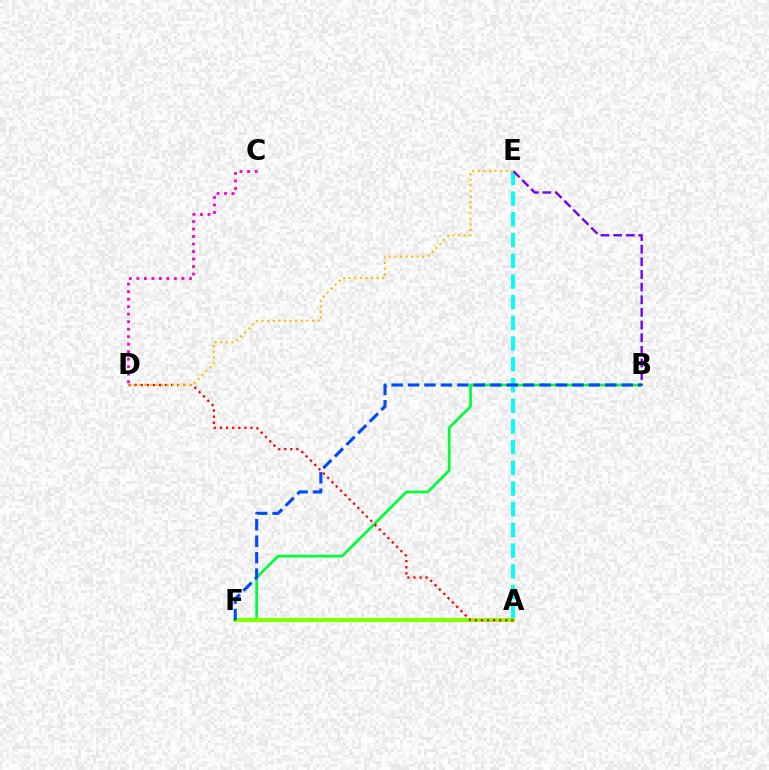{('B', 'F'): [{'color': '#00ff39', 'line_style': 'solid', 'thickness': 1.97}, {'color': '#004bff', 'line_style': 'dashed', 'thickness': 2.23}], ('A', 'E'): [{'color': '#00fff6', 'line_style': 'dashed', 'thickness': 2.81}], ('A', 'F'): [{'color': '#84ff00', 'line_style': 'solid', 'thickness': 2.93}], ('A', 'D'): [{'color': '#ff0000', 'line_style': 'dotted', 'thickness': 1.65}], ('B', 'E'): [{'color': '#7200ff', 'line_style': 'dashed', 'thickness': 1.72}], ('D', 'E'): [{'color': '#ffbd00', 'line_style': 'dotted', 'thickness': 1.52}], ('C', 'D'): [{'color': '#ff00cf', 'line_style': 'dotted', 'thickness': 2.04}]}